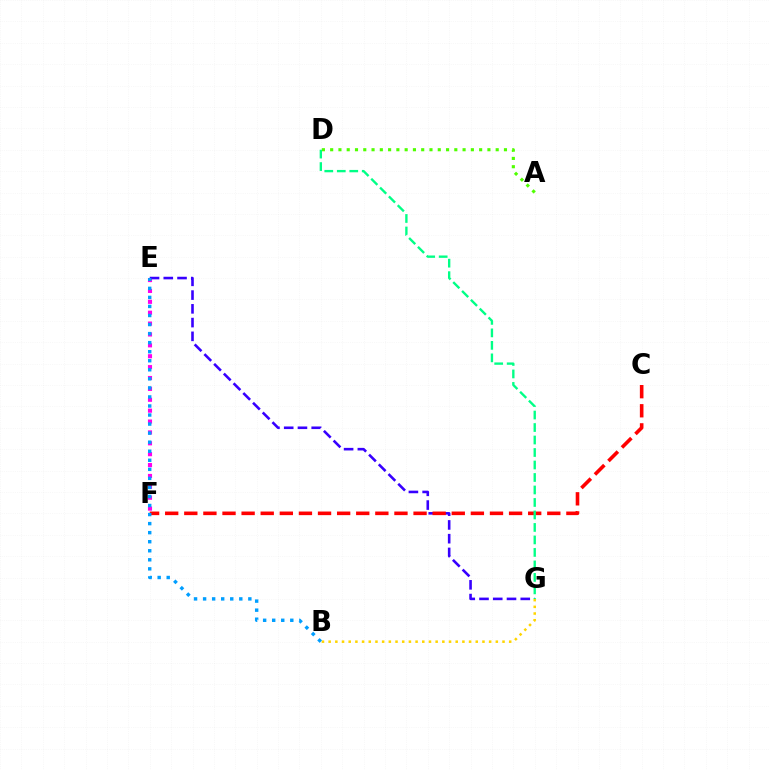{('E', 'F'): [{'color': '#ff00ed', 'line_style': 'dotted', 'thickness': 2.96}], ('E', 'G'): [{'color': '#3700ff', 'line_style': 'dashed', 'thickness': 1.87}], ('B', 'G'): [{'color': '#ffd500', 'line_style': 'dotted', 'thickness': 1.82}], ('A', 'D'): [{'color': '#4fff00', 'line_style': 'dotted', 'thickness': 2.25}], ('C', 'F'): [{'color': '#ff0000', 'line_style': 'dashed', 'thickness': 2.6}], ('B', 'E'): [{'color': '#009eff', 'line_style': 'dotted', 'thickness': 2.46}], ('D', 'G'): [{'color': '#00ff86', 'line_style': 'dashed', 'thickness': 1.7}]}